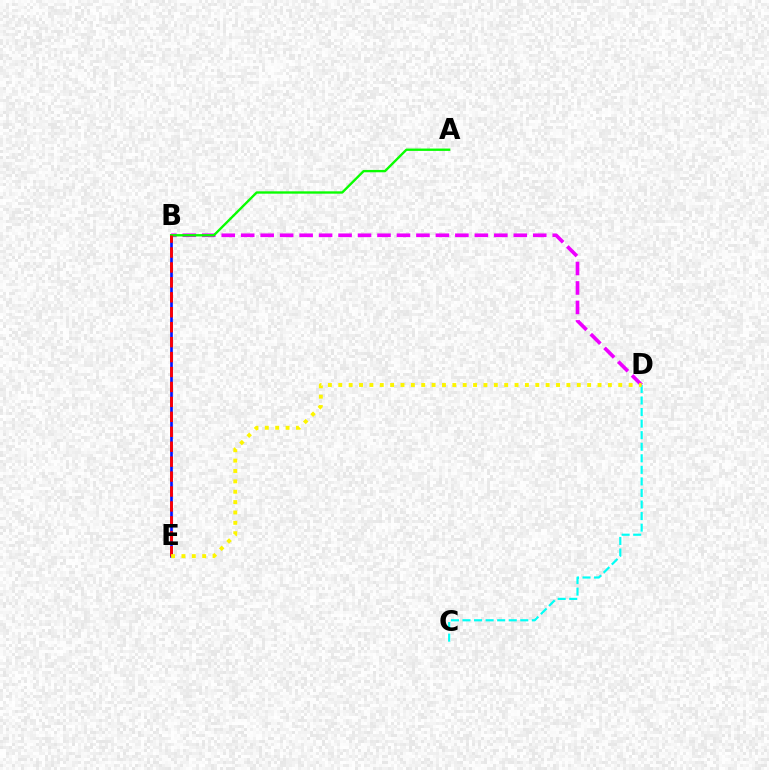{('C', 'D'): [{'color': '#00fff6', 'line_style': 'dashed', 'thickness': 1.57}], ('B', 'E'): [{'color': '#0010ff', 'line_style': 'solid', 'thickness': 1.9}, {'color': '#ff0000', 'line_style': 'dashed', 'thickness': 2.03}], ('B', 'D'): [{'color': '#ee00ff', 'line_style': 'dashed', 'thickness': 2.65}], ('A', 'B'): [{'color': '#08ff00', 'line_style': 'solid', 'thickness': 1.69}], ('D', 'E'): [{'color': '#fcf500', 'line_style': 'dotted', 'thickness': 2.82}]}